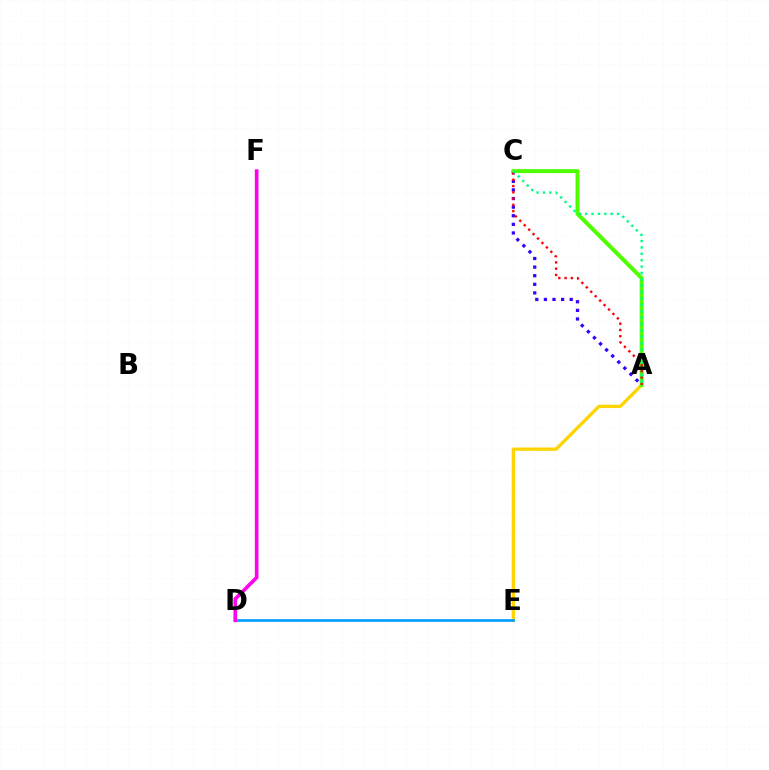{('A', 'E'): [{'color': '#ffd500', 'line_style': 'solid', 'thickness': 2.39}], ('A', 'C'): [{'color': '#3700ff', 'line_style': 'dotted', 'thickness': 2.34}, {'color': '#4fff00', 'line_style': 'solid', 'thickness': 2.86}, {'color': '#ff0000', 'line_style': 'dotted', 'thickness': 1.7}, {'color': '#00ff86', 'line_style': 'dotted', 'thickness': 1.73}], ('D', 'E'): [{'color': '#009eff', 'line_style': 'solid', 'thickness': 1.92}], ('D', 'F'): [{'color': '#ff00ed', 'line_style': 'solid', 'thickness': 2.64}]}